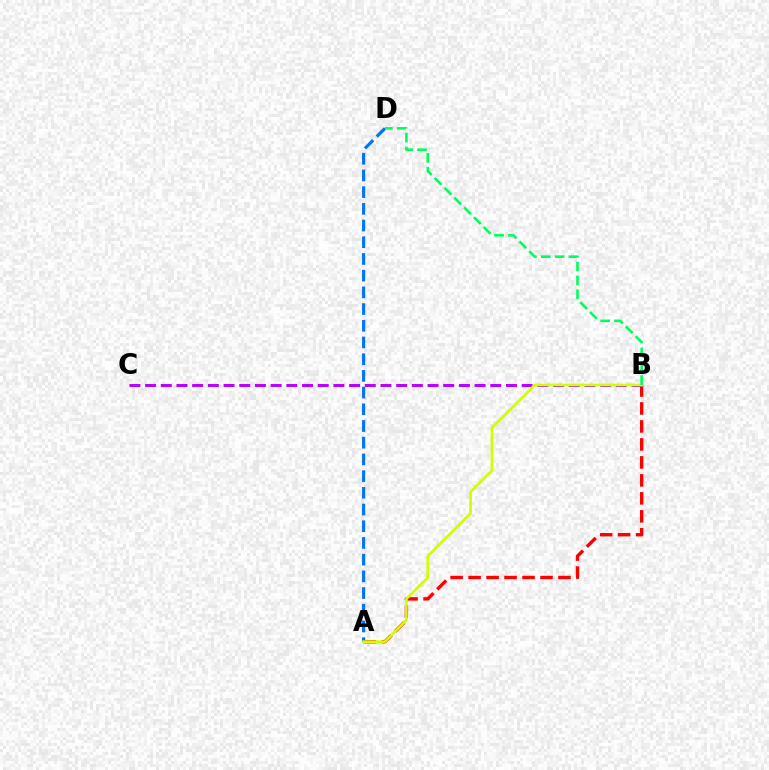{('A', 'B'): [{'color': '#ff0000', 'line_style': 'dashed', 'thickness': 2.44}, {'color': '#d1ff00', 'line_style': 'solid', 'thickness': 1.93}], ('B', 'C'): [{'color': '#b900ff', 'line_style': 'dashed', 'thickness': 2.13}], ('A', 'D'): [{'color': '#0074ff', 'line_style': 'dashed', 'thickness': 2.27}], ('B', 'D'): [{'color': '#00ff5c', 'line_style': 'dashed', 'thickness': 1.89}]}